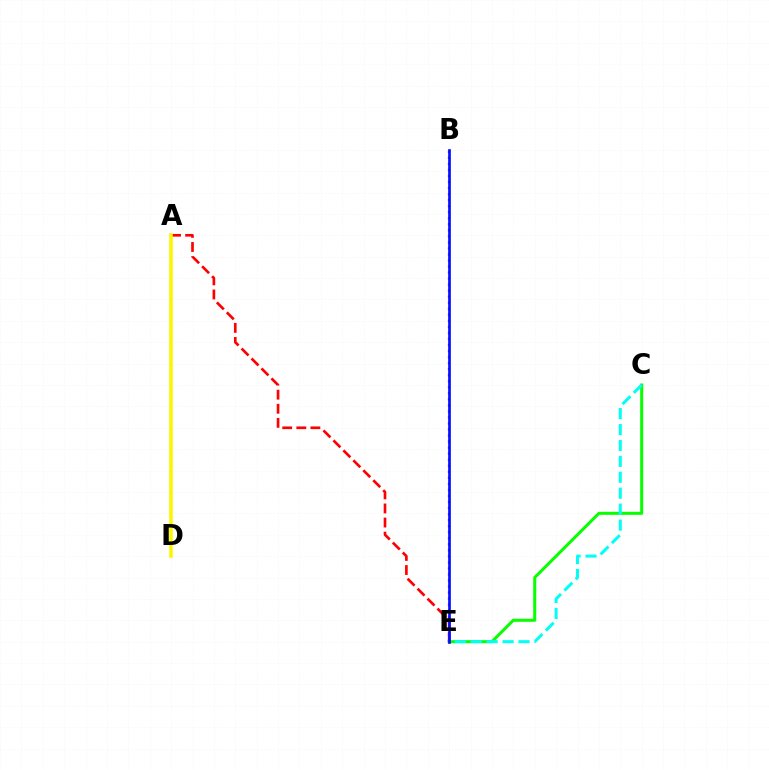{('A', 'E'): [{'color': '#ff0000', 'line_style': 'dashed', 'thickness': 1.91}], ('A', 'D'): [{'color': '#fcf500', 'line_style': 'solid', 'thickness': 2.57}], ('C', 'E'): [{'color': '#08ff00', 'line_style': 'solid', 'thickness': 2.17}, {'color': '#00fff6', 'line_style': 'dashed', 'thickness': 2.16}], ('B', 'E'): [{'color': '#ee00ff', 'line_style': 'dotted', 'thickness': 1.64}, {'color': '#0010ff', 'line_style': 'solid', 'thickness': 1.93}]}